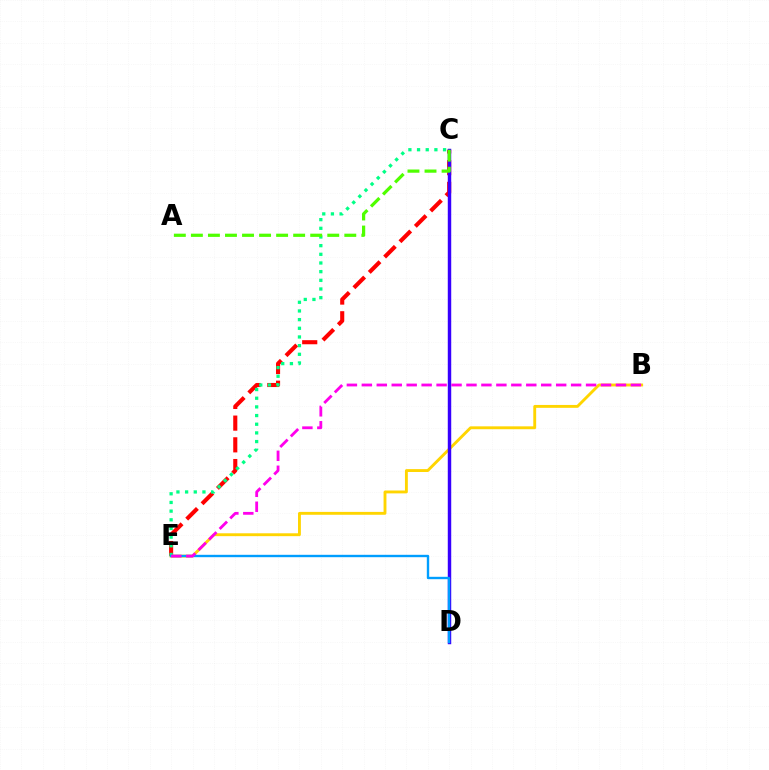{('C', 'E'): [{'color': '#ff0000', 'line_style': 'dashed', 'thickness': 2.95}, {'color': '#00ff86', 'line_style': 'dotted', 'thickness': 2.36}], ('B', 'E'): [{'color': '#ffd500', 'line_style': 'solid', 'thickness': 2.07}, {'color': '#ff00ed', 'line_style': 'dashed', 'thickness': 2.03}], ('C', 'D'): [{'color': '#3700ff', 'line_style': 'solid', 'thickness': 2.48}], ('D', 'E'): [{'color': '#009eff', 'line_style': 'solid', 'thickness': 1.72}], ('A', 'C'): [{'color': '#4fff00', 'line_style': 'dashed', 'thickness': 2.32}]}